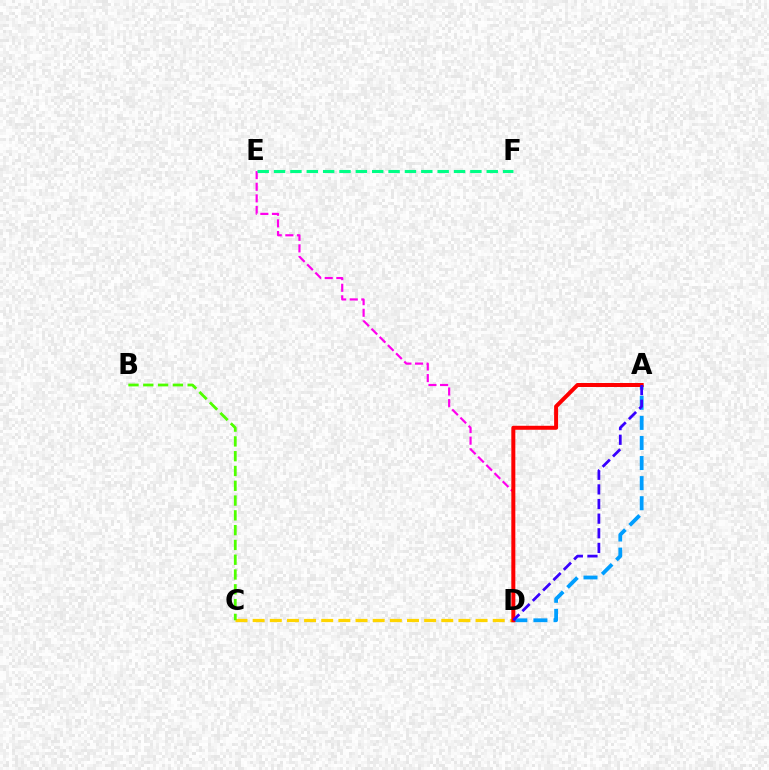{('D', 'E'): [{'color': '#ff00ed', 'line_style': 'dashed', 'thickness': 1.58}], ('C', 'D'): [{'color': '#ffd500', 'line_style': 'dashed', 'thickness': 2.33}], ('A', 'D'): [{'color': '#009eff', 'line_style': 'dashed', 'thickness': 2.73}, {'color': '#ff0000', 'line_style': 'solid', 'thickness': 2.88}, {'color': '#3700ff', 'line_style': 'dashed', 'thickness': 1.99}], ('E', 'F'): [{'color': '#00ff86', 'line_style': 'dashed', 'thickness': 2.22}], ('B', 'C'): [{'color': '#4fff00', 'line_style': 'dashed', 'thickness': 2.01}]}